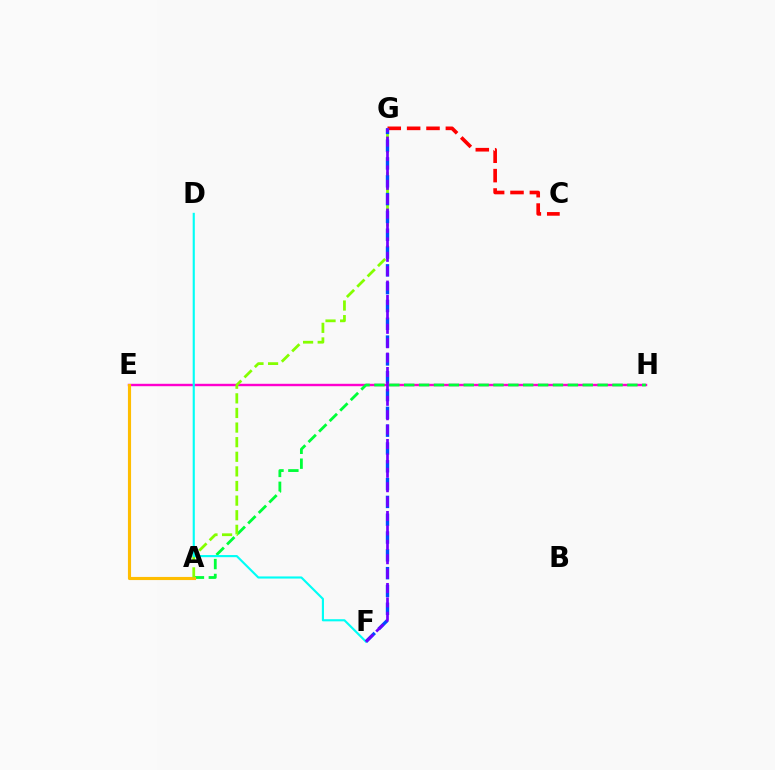{('E', 'H'): [{'color': '#ff00cf', 'line_style': 'solid', 'thickness': 1.74}], ('A', 'H'): [{'color': '#00ff39', 'line_style': 'dashed', 'thickness': 2.02}], ('A', 'E'): [{'color': '#ffbd00', 'line_style': 'solid', 'thickness': 2.26}], ('C', 'G'): [{'color': '#ff0000', 'line_style': 'dashed', 'thickness': 2.63}], ('A', 'G'): [{'color': '#84ff00', 'line_style': 'dashed', 'thickness': 1.98}], ('D', 'F'): [{'color': '#00fff6', 'line_style': 'solid', 'thickness': 1.54}], ('F', 'G'): [{'color': '#004bff', 'line_style': 'dashed', 'thickness': 2.42}, {'color': '#7200ff', 'line_style': 'dashed', 'thickness': 1.96}]}